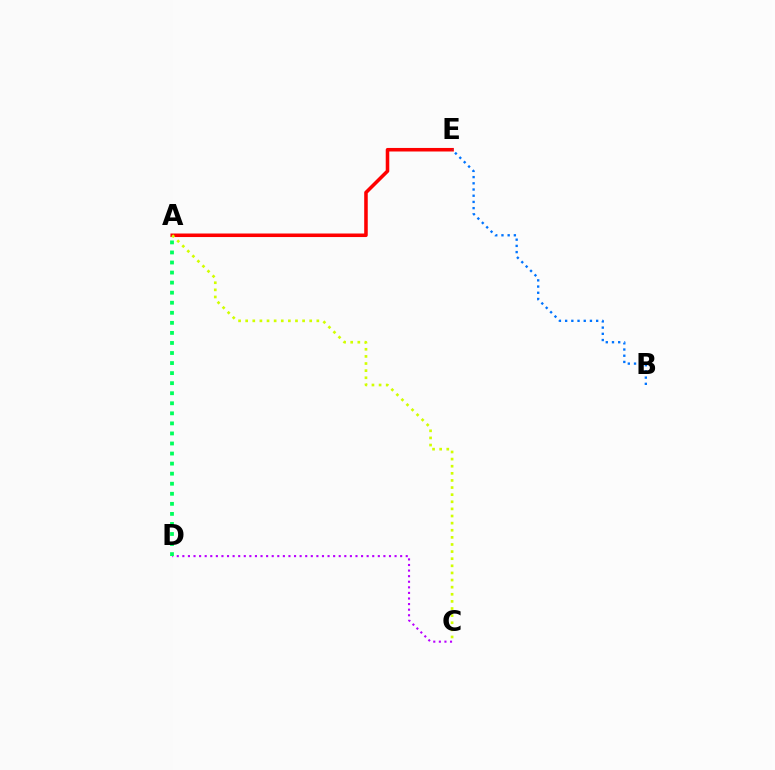{('A', 'E'): [{'color': '#ff0000', 'line_style': 'solid', 'thickness': 2.55}], ('C', 'D'): [{'color': '#b900ff', 'line_style': 'dotted', 'thickness': 1.52}], ('A', 'C'): [{'color': '#d1ff00', 'line_style': 'dotted', 'thickness': 1.93}], ('B', 'E'): [{'color': '#0074ff', 'line_style': 'dotted', 'thickness': 1.69}], ('A', 'D'): [{'color': '#00ff5c', 'line_style': 'dotted', 'thickness': 2.73}]}